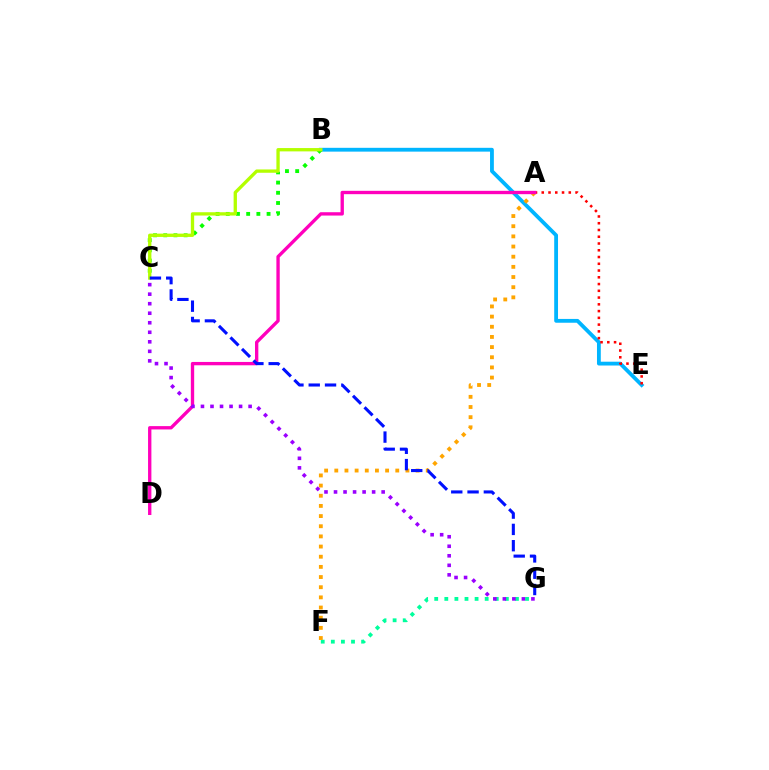{('B', 'E'): [{'color': '#00b5ff', 'line_style': 'solid', 'thickness': 2.74}], ('B', 'C'): [{'color': '#08ff00', 'line_style': 'dotted', 'thickness': 2.77}, {'color': '#b3ff00', 'line_style': 'solid', 'thickness': 2.39}], ('A', 'E'): [{'color': '#ff0000', 'line_style': 'dotted', 'thickness': 1.84}], ('F', 'G'): [{'color': '#00ff9d', 'line_style': 'dotted', 'thickness': 2.74}], ('A', 'F'): [{'color': '#ffa500', 'line_style': 'dotted', 'thickness': 2.76}], ('A', 'D'): [{'color': '#ff00bd', 'line_style': 'solid', 'thickness': 2.41}], ('C', 'G'): [{'color': '#9b00ff', 'line_style': 'dotted', 'thickness': 2.59}, {'color': '#0010ff', 'line_style': 'dashed', 'thickness': 2.21}]}